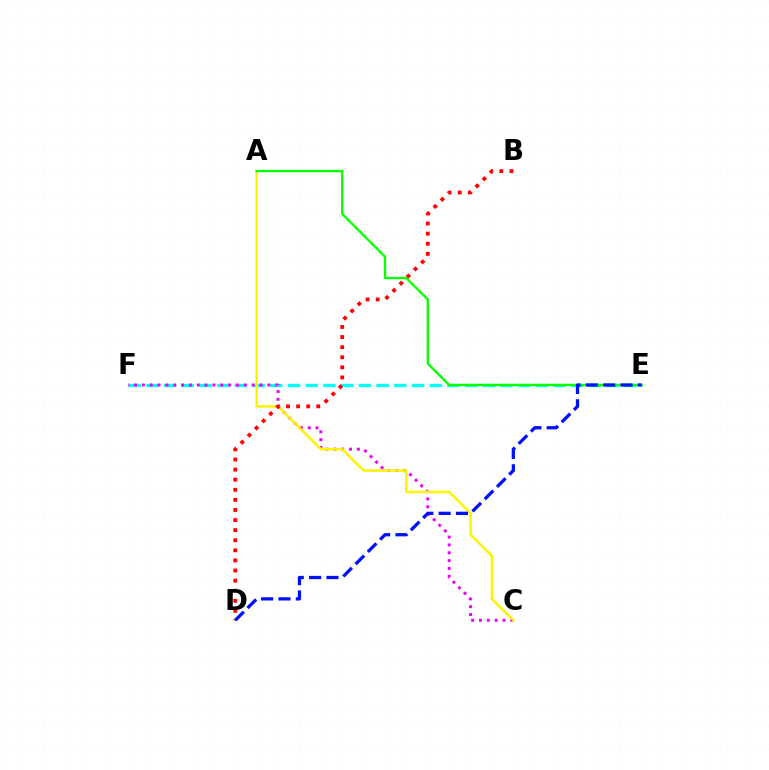{('E', 'F'): [{'color': '#00fff6', 'line_style': 'dashed', 'thickness': 2.41}], ('C', 'F'): [{'color': '#ee00ff', 'line_style': 'dotted', 'thickness': 2.13}], ('A', 'C'): [{'color': '#fcf500', 'line_style': 'solid', 'thickness': 1.82}], ('B', 'D'): [{'color': '#ff0000', 'line_style': 'dotted', 'thickness': 2.74}], ('A', 'E'): [{'color': '#08ff00', 'line_style': 'solid', 'thickness': 1.68}], ('D', 'E'): [{'color': '#0010ff', 'line_style': 'dashed', 'thickness': 2.36}]}